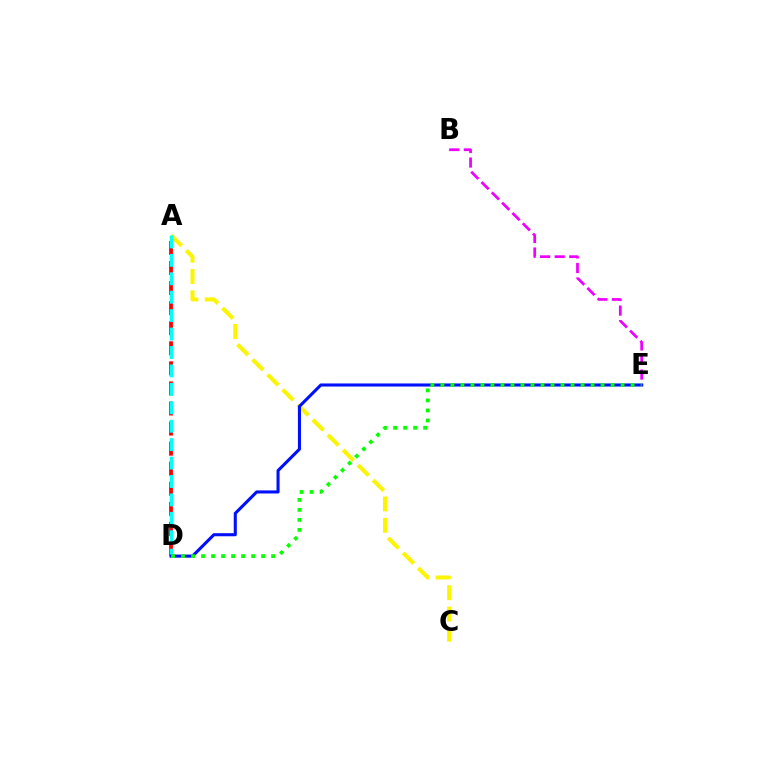{('A', 'D'): [{'color': '#ff0000', 'line_style': 'dashed', 'thickness': 2.73}, {'color': '#00fff6', 'line_style': 'dashed', 'thickness': 2.5}], ('A', 'C'): [{'color': '#fcf500', 'line_style': 'dashed', 'thickness': 2.9}], ('B', 'E'): [{'color': '#ee00ff', 'line_style': 'dashed', 'thickness': 1.98}], ('D', 'E'): [{'color': '#0010ff', 'line_style': 'solid', 'thickness': 2.22}, {'color': '#08ff00', 'line_style': 'dotted', 'thickness': 2.72}]}